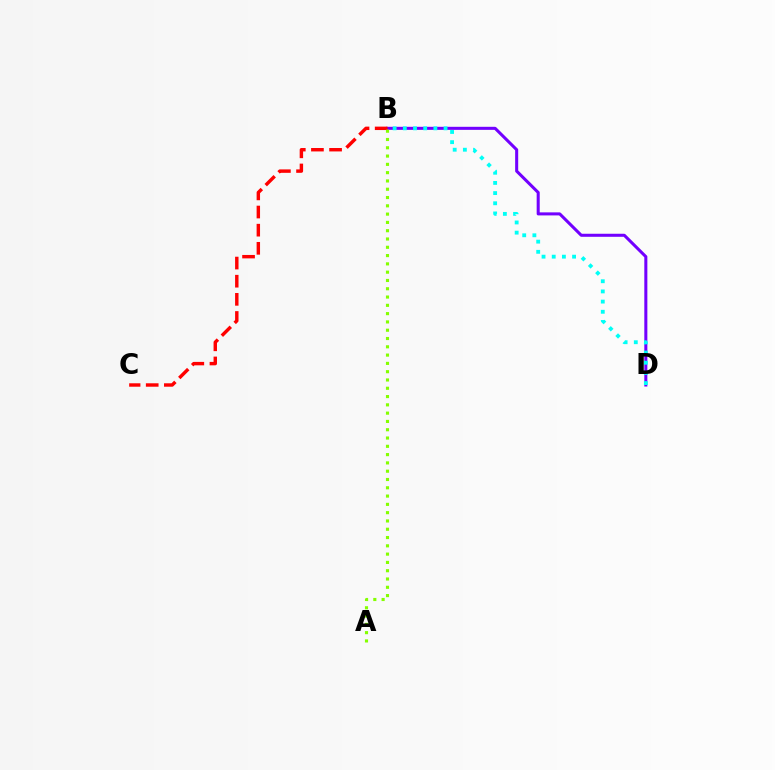{('B', 'D'): [{'color': '#7200ff', 'line_style': 'solid', 'thickness': 2.19}, {'color': '#00fff6', 'line_style': 'dotted', 'thickness': 2.77}], ('B', 'C'): [{'color': '#ff0000', 'line_style': 'dashed', 'thickness': 2.46}], ('A', 'B'): [{'color': '#84ff00', 'line_style': 'dotted', 'thickness': 2.25}]}